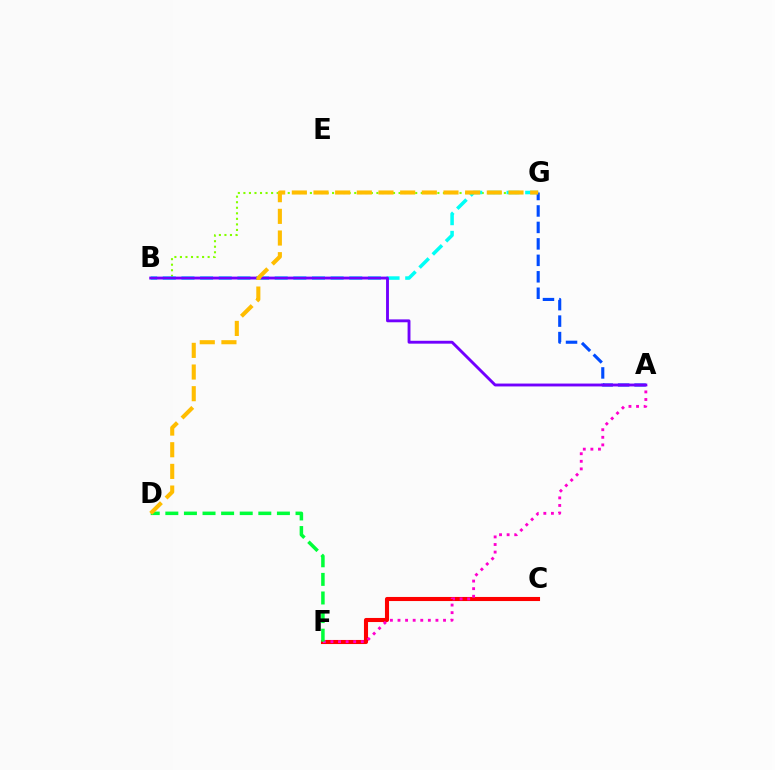{('B', 'G'): [{'color': '#84ff00', 'line_style': 'dotted', 'thickness': 1.51}, {'color': '#00fff6', 'line_style': 'dashed', 'thickness': 2.53}], ('C', 'F'): [{'color': '#ff0000', 'line_style': 'solid', 'thickness': 2.94}], ('A', 'F'): [{'color': '#ff00cf', 'line_style': 'dotted', 'thickness': 2.06}], ('A', 'G'): [{'color': '#004bff', 'line_style': 'dashed', 'thickness': 2.24}], ('D', 'F'): [{'color': '#00ff39', 'line_style': 'dashed', 'thickness': 2.53}], ('A', 'B'): [{'color': '#7200ff', 'line_style': 'solid', 'thickness': 2.07}], ('D', 'G'): [{'color': '#ffbd00', 'line_style': 'dashed', 'thickness': 2.94}]}